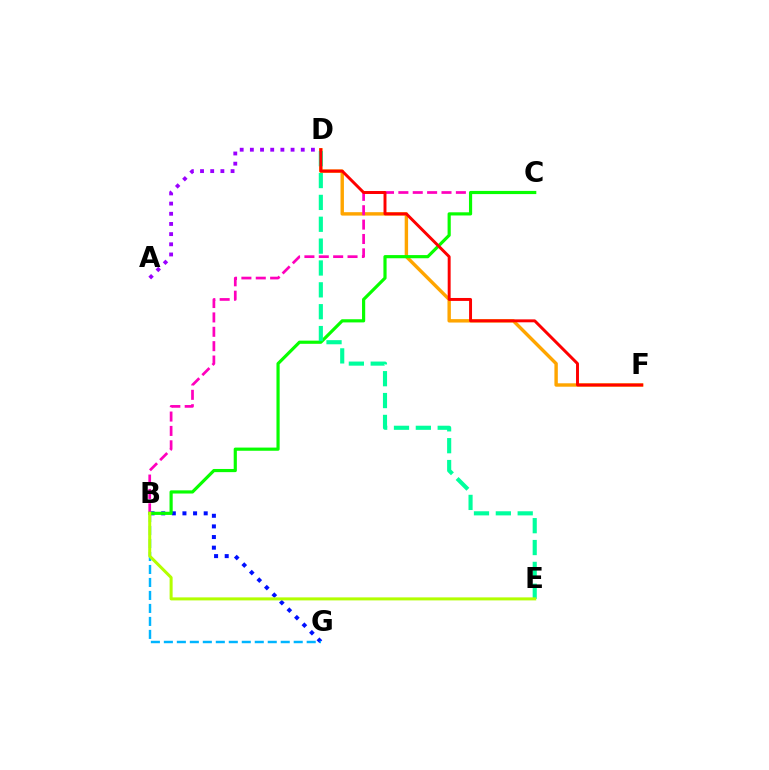{('A', 'D'): [{'color': '#9b00ff', 'line_style': 'dotted', 'thickness': 2.76}], ('B', 'G'): [{'color': '#0010ff', 'line_style': 'dotted', 'thickness': 2.89}, {'color': '#00b5ff', 'line_style': 'dashed', 'thickness': 1.76}], ('D', 'F'): [{'color': '#ffa500', 'line_style': 'solid', 'thickness': 2.46}, {'color': '#ff0000', 'line_style': 'solid', 'thickness': 2.12}], ('B', 'C'): [{'color': '#ff00bd', 'line_style': 'dashed', 'thickness': 1.95}, {'color': '#08ff00', 'line_style': 'solid', 'thickness': 2.28}], ('D', 'E'): [{'color': '#00ff9d', 'line_style': 'dashed', 'thickness': 2.97}], ('B', 'E'): [{'color': '#b3ff00', 'line_style': 'solid', 'thickness': 2.17}]}